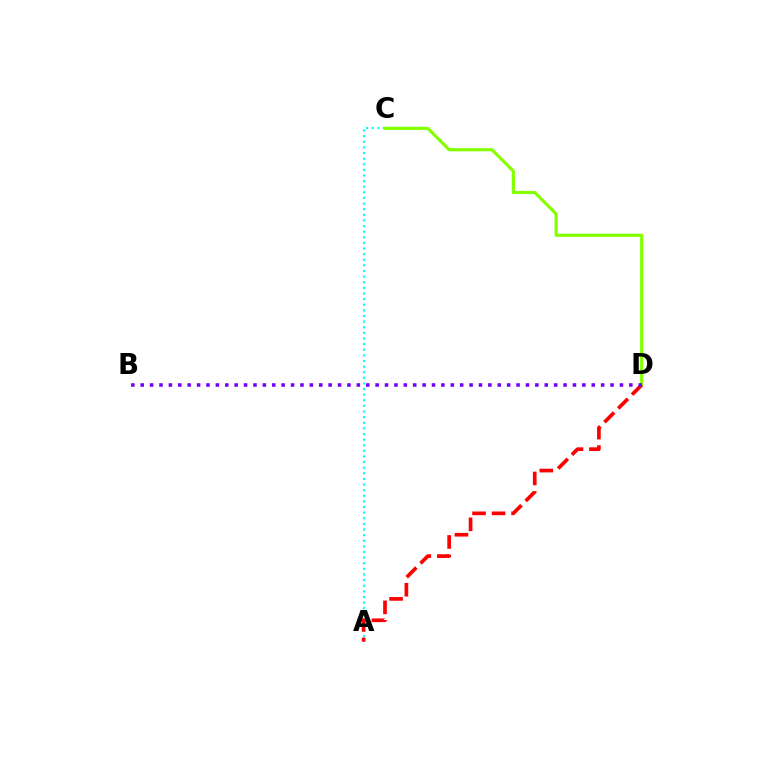{('A', 'C'): [{'color': '#00fff6', 'line_style': 'dotted', 'thickness': 1.53}], ('C', 'D'): [{'color': '#84ff00', 'line_style': 'solid', 'thickness': 2.26}], ('A', 'D'): [{'color': '#ff0000', 'line_style': 'dashed', 'thickness': 2.65}], ('B', 'D'): [{'color': '#7200ff', 'line_style': 'dotted', 'thickness': 2.55}]}